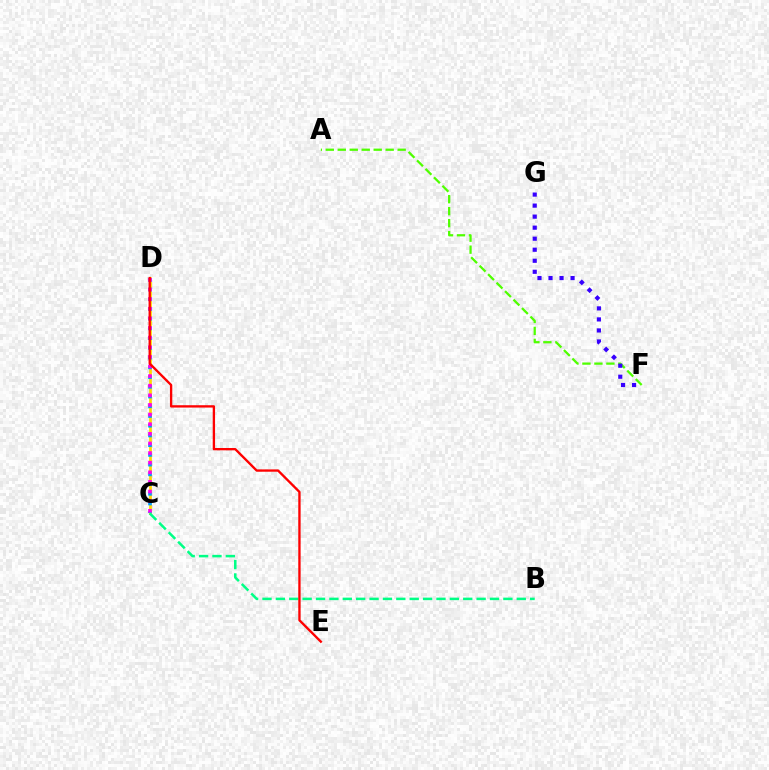{('C', 'D'): [{'color': '#ffd500', 'line_style': 'solid', 'thickness': 1.96}, {'color': '#009eff', 'line_style': 'dotted', 'thickness': 2.64}, {'color': '#ff00ed', 'line_style': 'dotted', 'thickness': 2.62}], ('A', 'F'): [{'color': '#4fff00', 'line_style': 'dashed', 'thickness': 1.63}], ('F', 'G'): [{'color': '#3700ff', 'line_style': 'dotted', 'thickness': 3.0}], ('B', 'C'): [{'color': '#00ff86', 'line_style': 'dashed', 'thickness': 1.82}], ('D', 'E'): [{'color': '#ff0000', 'line_style': 'solid', 'thickness': 1.68}]}